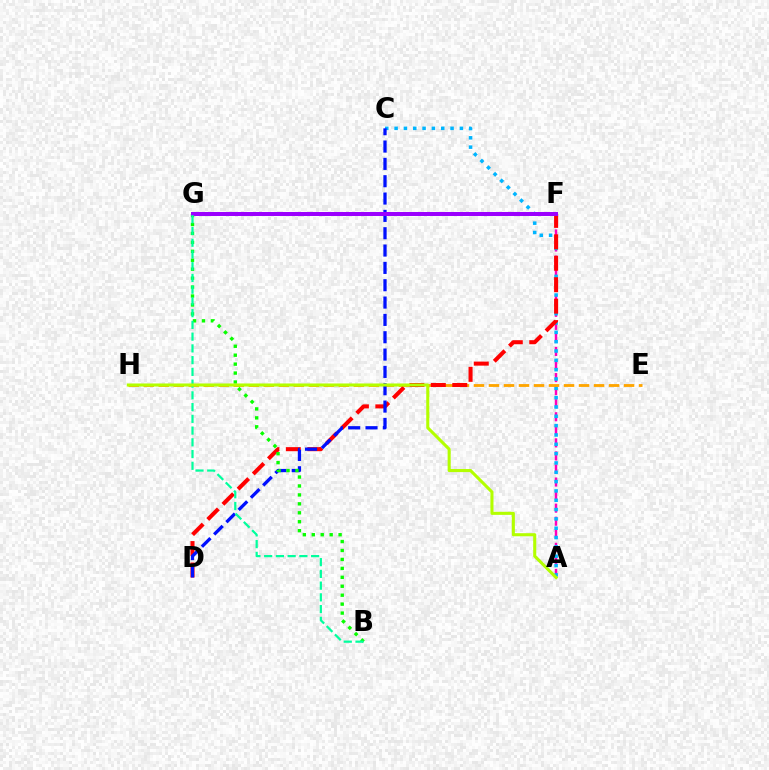{('A', 'F'): [{'color': '#ff00bd', 'line_style': 'dashed', 'thickness': 1.77}], ('A', 'C'): [{'color': '#00b5ff', 'line_style': 'dotted', 'thickness': 2.53}], ('E', 'H'): [{'color': '#ffa500', 'line_style': 'dashed', 'thickness': 2.04}], ('D', 'F'): [{'color': '#ff0000', 'line_style': 'dashed', 'thickness': 2.91}], ('C', 'D'): [{'color': '#0010ff', 'line_style': 'dashed', 'thickness': 2.36}], ('B', 'G'): [{'color': '#08ff00', 'line_style': 'dotted', 'thickness': 2.43}, {'color': '#00ff9d', 'line_style': 'dashed', 'thickness': 1.6}], ('F', 'G'): [{'color': '#9b00ff', 'line_style': 'solid', 'thickness': 2.87}], ('A', 'H'): [{'color': '#b3ff00', 'line_style': 'solid', 'thickness': 2.21}]}